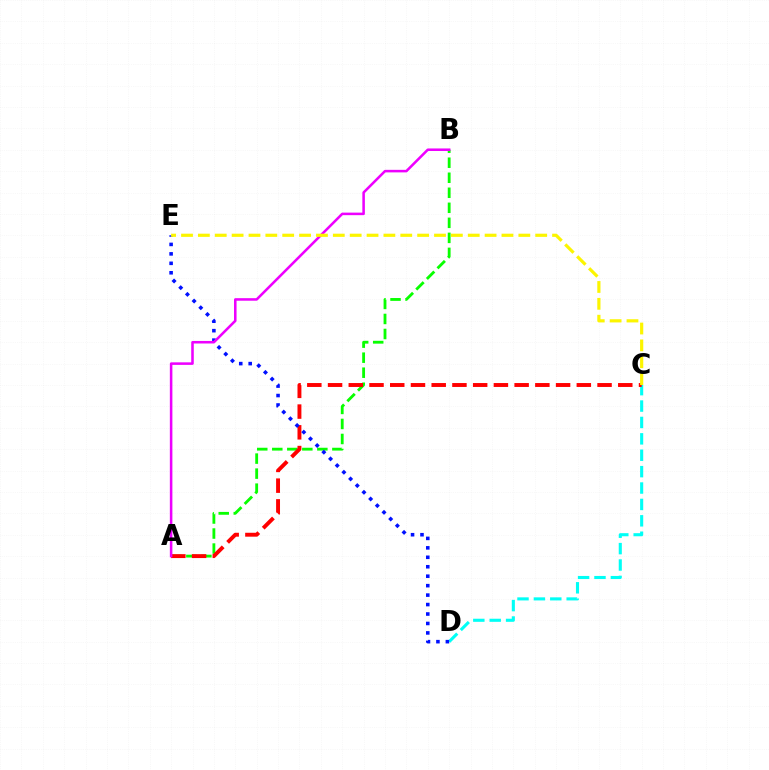{('A', 'B'): [{'color': '#08ff00', 'line_style': 'dashed', 'thickness': 2.04}, {'color': '#ee00ff', 'line_style': 'solid', 'thickness': 1.83}], ('C', 'D'): [{'color': '#00fff6', 'line_style': 'dashed', 'thickness': 2.23}], ('A', 'C'): [{'color': '#ff0000', 'line_style': 'dashed', 'thickness': 2.82}], ('D', 'E'): [{'color': '#0010ff', 'line_style': 'dotted', 'thickness': 2.57}], ('C', 'E'): [{'color': '#fcf500', 'line_style': 'dashed', 'thickness': 2.29}]}